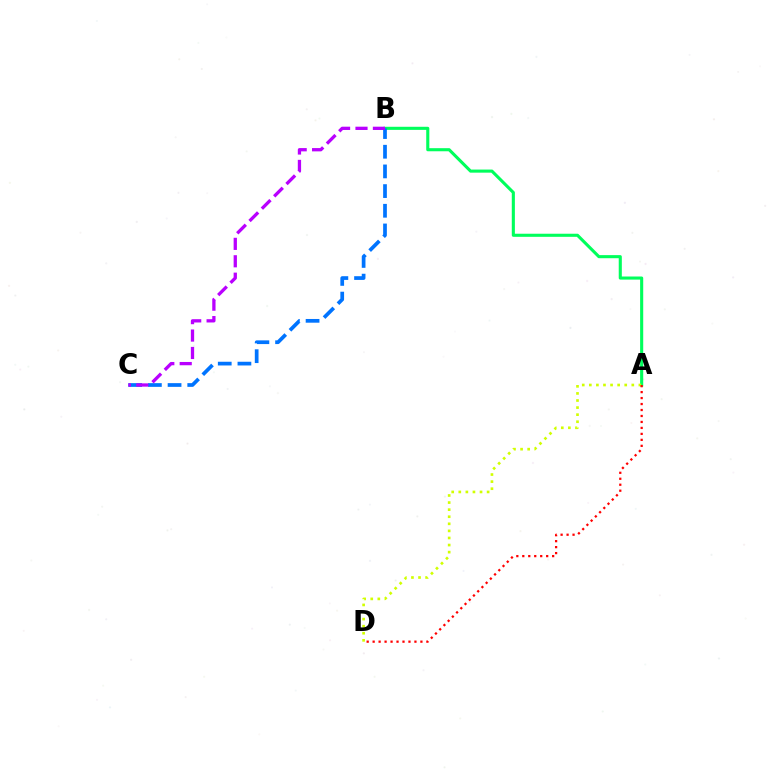{('A', 'B'): [{'color': '#00ff5c', 'line_style': 'solid', 'thickness': 2.23}], ('B', 'C'): [{'color': '#0074ff', 'line_style': 'dashed', 'thickness': 2.67}, {'color': '#b900ff', 'line_style': 'dashed', 'thickness': 2.37}], ('A', 'D'): [{'color': '#d1ff00', 'line_style': 'dotted', 'thickness': 1.92}, {'color': '#ff0000', 'line_style': 'dotted', 'thickness': 1.62}]}